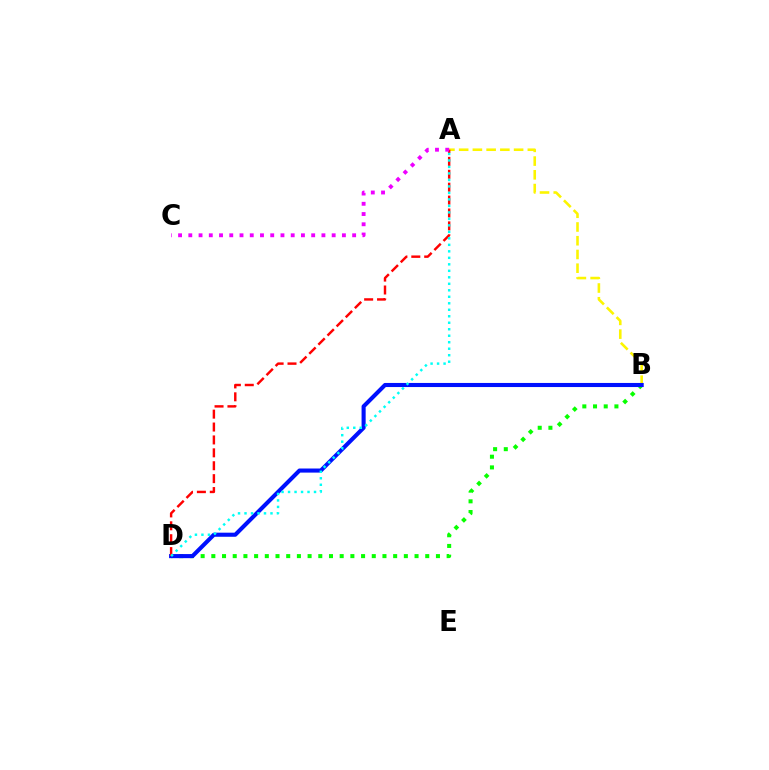{('A', 'B'): [{'color': '#fcf500', 'line_style': 'dashed', 'thickness': 1.87}], ('B', 'D'): [{'color': '#08ff00', 'line_style': 'dotted', 'thickness': 2.91}, {'color': '#0010ff', 'line_style': 'solid', 'thickness': 2.95}], ('A', 'D'): [{'color': '#ff0000', 'line_style': 'dashed', 'thickness': 1.75}, {'color': '#00fff6', 'line_style': 'dotted', 'thickness': 1.76}], ('A', 'C'): [{'color': '#ee00ff', 'line_style': 'dotted', 'thickness': 2.78}]}